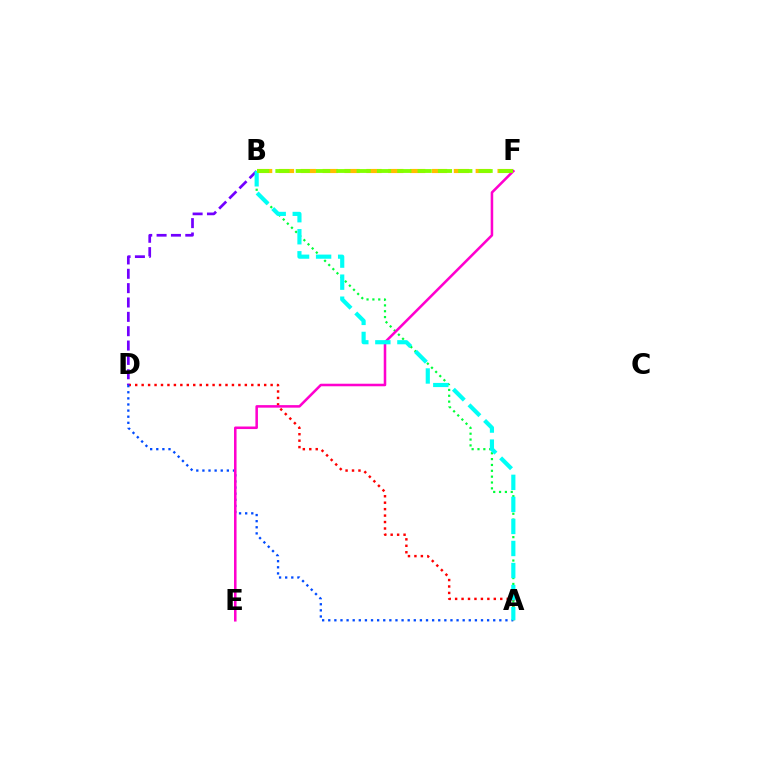{('B', 'F'): [{'color': '#ffbd00', 'line_style': 'dashed', 'thickness': 2.97}, {'color': '#84ff00', 'line_style': 'dashed', 'thickness': 2.76}], ('A', 'D'): [{'color': '#ff0000', 'line_style': 'dotted', 'thickness': 1.75}, {'color': '#004bff', 'line_style': 'dotted', 'thickness': 1.66}], ('B', 'D'): [{'color': '#7200ff', 'line_style': 'dashed', 'thickness': 1.95}], ('A', 'B'): [{'color': '#00ff39', 'line_style': 'dotted', 'thickness': 1.59}, {'color': '#00fff6', 'line_style': 'dashed', 'thickness': 2.99}], ('E', 'F'): [{'color': '#ff00cf', 'line_style': 'solid', 'thickness': 1.83}]}